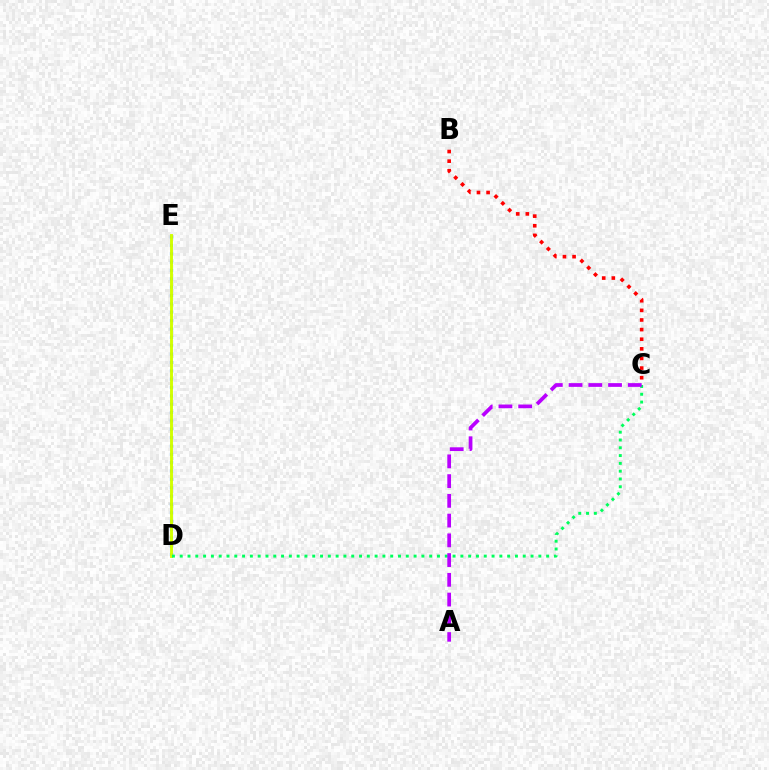{('D', 'E'): [{'color': '#0074ff', 'line_style': 'dotted', 'thickness': 2.27}, {'color': '#d1ff00', 'line_style': 'solid', 'thickness': 2.09}], ('B', 'C'): [{'color': '#ff0000', 'line_style': 'dotted', 'thickness': 2.61}], ('C', 'D'): [{'color': '#00ff5c', 'line_style': 'dotted', 'thickness': 2.12}], ('A', 'C'): [{'color': '#b900ff', 'line_style': 'dashed', 'thickness': 2.68}]}